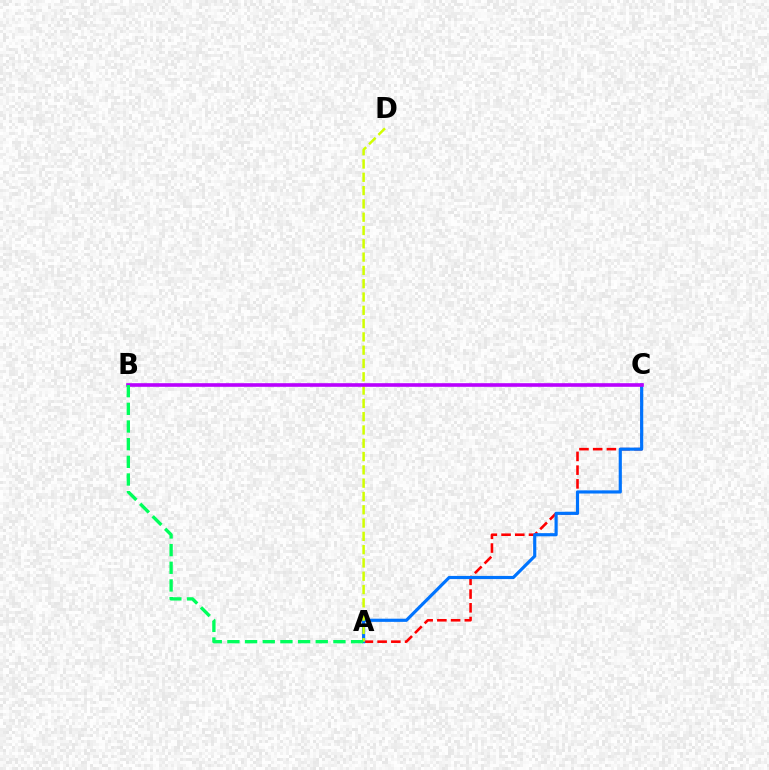{('A', 'C'): [{'color': '#ff0000', 'line_style': 'dashed', 'thickness': 1.86}, {'color': '#0074ff', 'line_style': 'solid', 'thickness': 2.28}], ('A', 'D'): [{'color': '#d1ff00', 'line_style': 'dashed', 'thickness': 1.81}], ('B', 'C'): [{'color': '#b900ff', 'line_style': 'solid', 'thickness': 2.6}], ('A', 'B'): [{'color': '#00ff5c', 'line_style': 'dashed', 'thickness': 2.4}]}